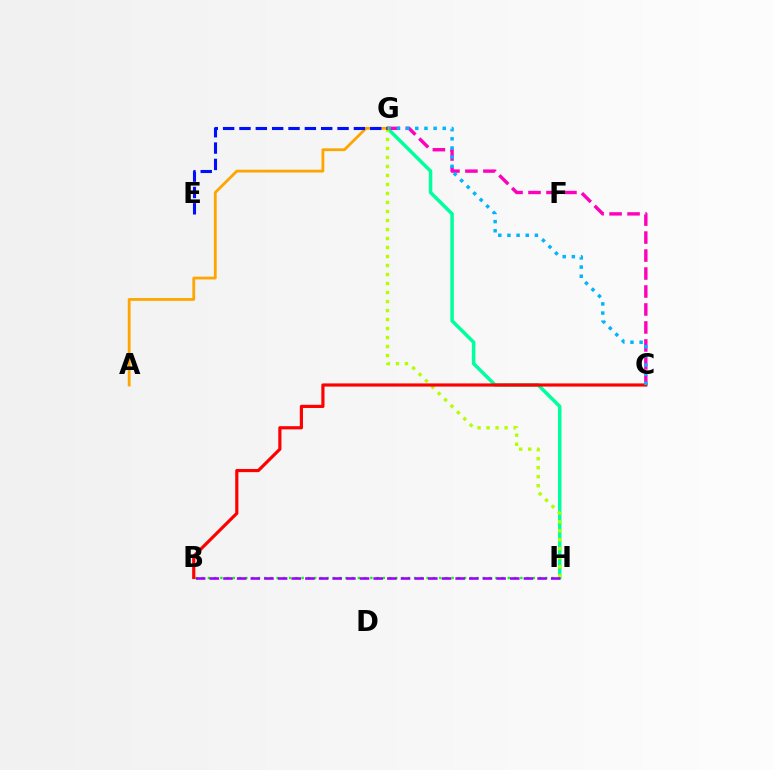{('G', 'H'): [{'color': '#00ff9d', 'line_style': 'solid', 'thickness': 2.53}, {'color': '#b3ff00', 'line_style': 'dotted', 'thickness': 2.45}], ('B', 'H'): [{'color': '#08ff00', 'line_style': 'dotted', 'thickness': 1.7}, {'color': '#9b00ff', 'line_style': 'dashed', 'thickness': 1.86}], ('C', 'G'): [{'color': '#ff00bd', 'line_style': 'dashed', 'thickness': 2.44}, {'color': '#00b5ff', 'line_style': 'dotted', 'thickness': 2.49}], ('B', 'C'): [{'color': '#ff0000', 'line_style': 'solid', 'thickness': 2.28}], ('A', 'G'): [{'color': '#ffa500', 'line_style': 'solid', 'thickness': 2.02}], ('E', 'G'): [{'color': '#0010ff', 'line_style': 'dashed', 'thickness': 2.22}]}